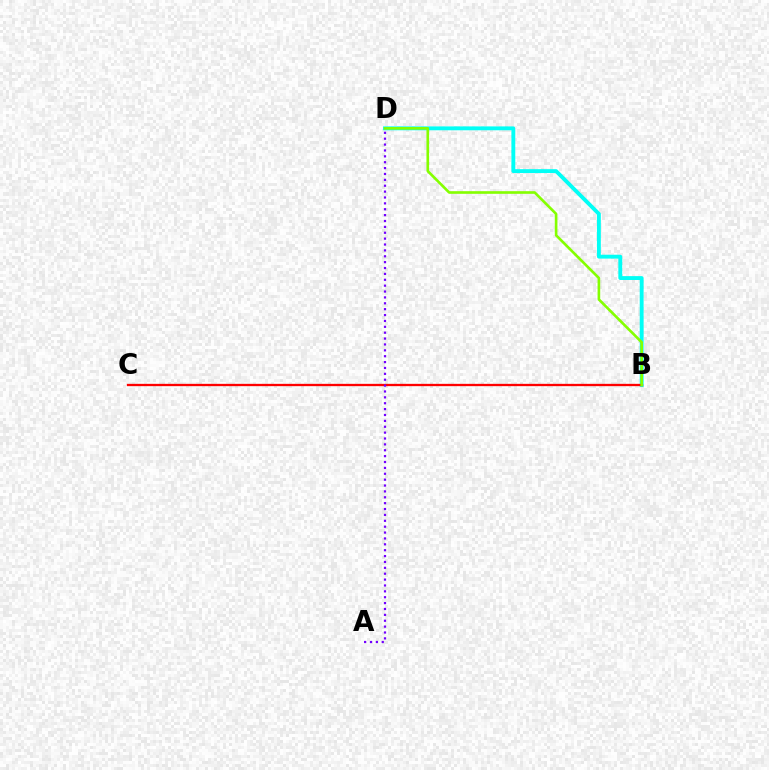{('B', 'D'): [{'color': '#00fff6', 'line_style': 'solid', 'thickness': 2.79}, {'color': '#84ff00', 'line_style': 'solid', 'thickness': 1.9}], ('B', 'C'): [{'color': '#ff0000', 'line_style': 'solid', 'thickness': 1.67}], ('A', 'D'): [{'color': '#7200ff', 'line_style': 'dotted', 'thickness': 1.6}]}